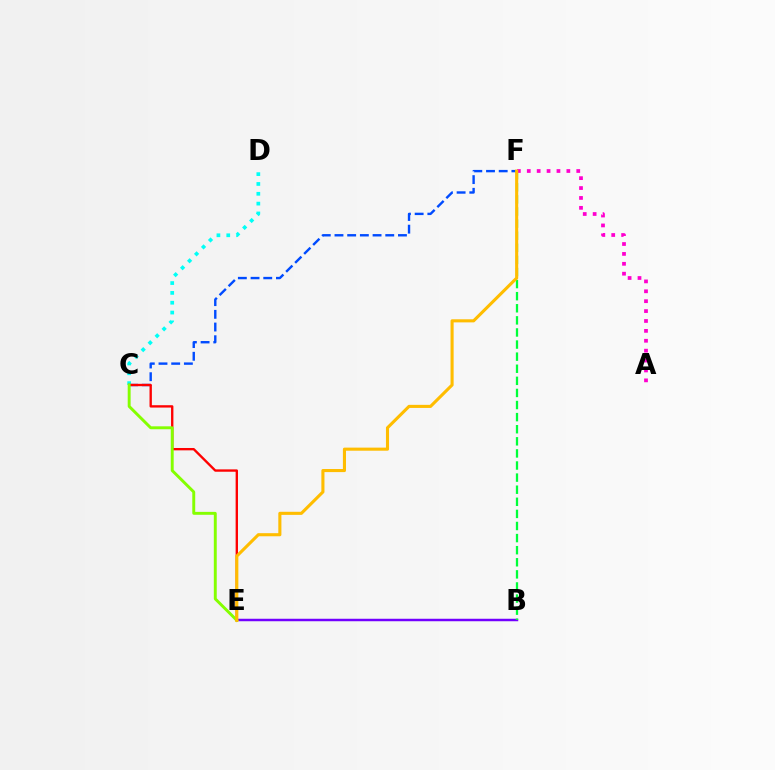{('B', 'E'): [{'color': '#7200ff', 'line_style': 'solid', 'thickness': 1.78}], ('C', 'F'): [{'color': '#004bff', 'line_style': 'dashed', 'thickness': 1.72}], ('C', 'D'): [{'color': '#00fff6', 'line_style': 'dotted', 'thickness': 2.67}], ('B', 'F'): [{'color': '#00ff39', 'line_style': 'dashed', 'thickness': 1.64}], ('C', 'E'): [{'color': '#ff0000', 'line_style': 'solid', 'thickness': 1.7}, {'color': '#84ff00', 'line_style': 'solid', 'thickness': 2.1}], ('A', 'F'): [{'color': '#ff00cf', 'line_style': 'dotted', 'thickness': 2.69}], ('E', 'F'): [{'color': '#ffbd00', 'line_style': 'solid', 'thickness': 2.23}]}